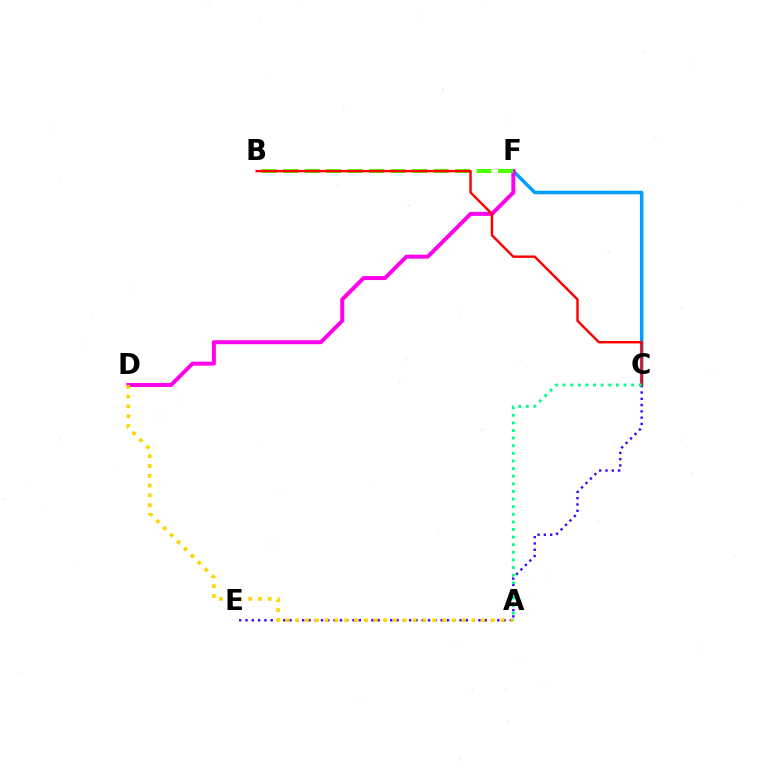{('C', 'F'): [{'color': '#009eff', 'line_style': 'solid', 'thickness': 2.51}], ('D', 'F'): [{'color': '#ff00ed', 'line_style': 'solid', 'thickness': 2.85}], ('C', 'E'): [{'color': '#3700ff', 'line_style': 'dotted', 'thickness': 1.71}], ('A', 'D'): [{'color': '#ffd500', 'line_style': 'dotted', 'thickness': 2.66}], ('B', 'F'): [{'color': '#4fff00', 'line_style': 'dashed', 'thickness': 2.92}], ('B', 'C'): [{'color': '#ff0000', 'line_style': 'solid', 'thickness': 1.74}], ('A', 'C'): [{'color': '#00ff86', 'line_style': 'dotted', 'thickness': 2.07}]}